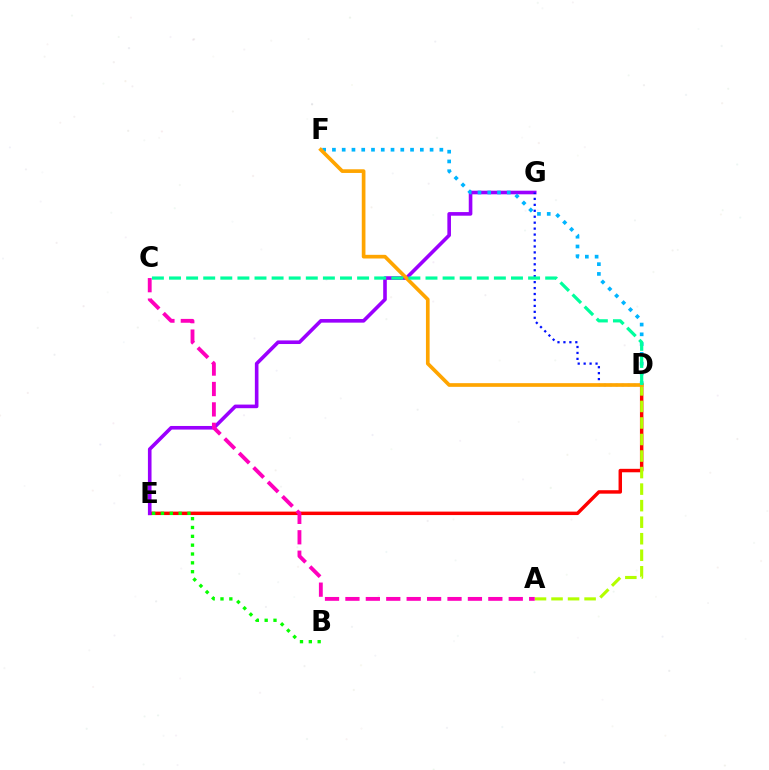{('D', 'E'): [{'color': '#ff0000', 'line_style': 'solid', 'thickness': 2.49}], ('A', 'D'): [{'color': '#b3ff00', 'line_style': 'dashed', 'thickness': 2.25}], ('E', 'G'): [{'color': '#9b00ff', 'line_style': 'solid', 'thickness': 2.6}], ('D', 'F'): [{'color': '#00b5ff', 'line_style': 'dotted', 'thickness': 2.65}, {'color': '#ffa500', 'line_style': 'solid', 'thickness': 2.65}], ('D', 'G'): [{'color': '#0010ff', 'line_style': 'dotted', 'thickness': 1.62}], ('B', 'E'): [{'color': '#08ff00', 'line_style': 'dotted', 'thickness': 2.4}], ('C', 'D'): [{'color': '#00ff9d', 'line_style': 'dashed', 'thickness': 2.32}], ('A', 'C'): [{'color': '#ff00bd', 'line_style': 'dashed', 'thickness': 2.77}]}